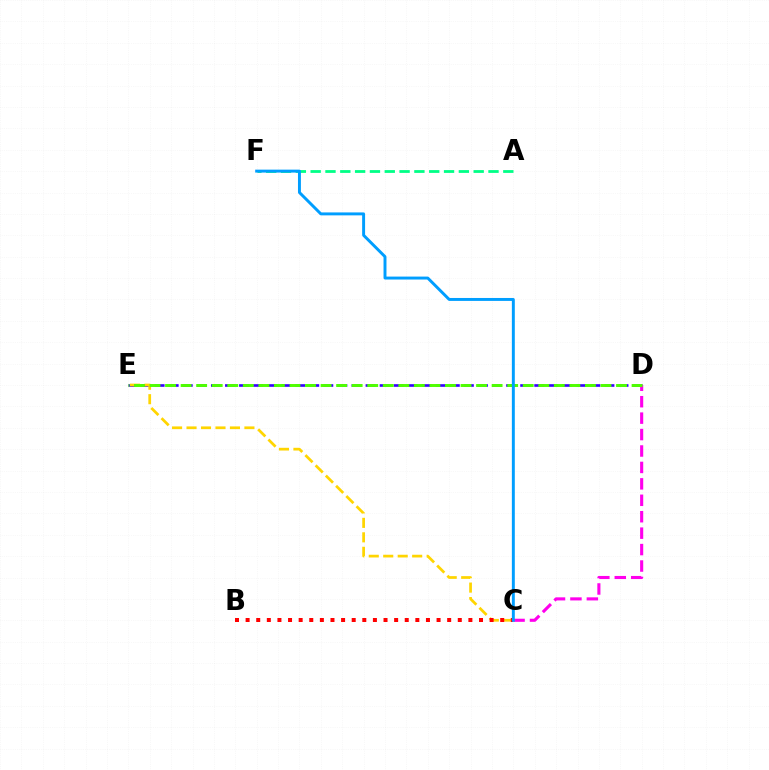{('D', 'E'): [{'color': '#3700ff', 'line_style': 'dashed', 'thickness': 1.91}, {'color': '#4fff00', 'line_style': 'dashed', 'thickness': 2.11}], ('C', 'E'): [{'color': '#ffd500', 'line_style': 'dashed', 'thickness': 1.97}], ('C', 'D'): [{'color': '#ff00ed', 'line_style': 'dashed', 'thickness': 2.23}], ('B', 'C'): [{'color': '#ff0000', 'line_style': 'dotted', 'thickness': 2.88}], ('A', 'F'): [{'color': '#00ff86', 'line_style': 'dashed', 'thickness': 2.01}], ('C', 'F'): [{'color': '#009eff', 'line_style': 'solid', 'thickness': 2.12}]}